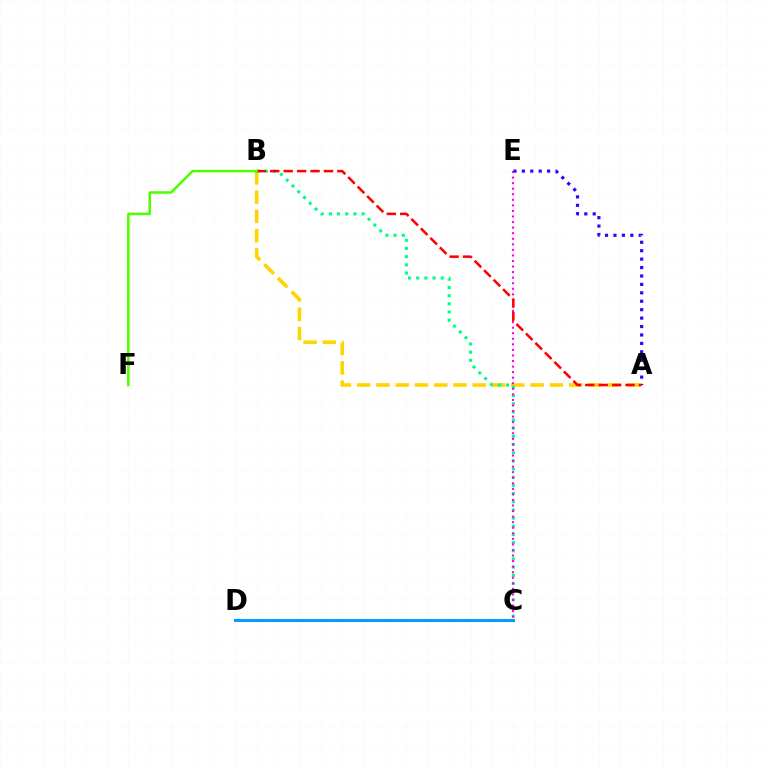{('A', 'B'): [{'color': '#ffd500', 'line_style': 'dashed', 'thickness': 2.62}, {'color': '#ff0000', 'line_style': 'dashed', 'thickness': 1.82}], ('A', 'E'): [{'color': '#3700ff', 'line_style': 'dotted', 'thickness': 2.29}], ('C', 'D'): [{'color': '#009eff', 'line_style': 'solid', 'thickness': 2.19}], ('B', 'C'): [{'color': '#00ff86', 'line_style': 'dotted', 'thickness': 2.22}], ('C', 'E'): [{'color': '#ff00ed', 'line_style': 'dotted', 'thickness': 1.51}], ('B', 'F'): [{'color': '#4fff00', 'line_style': 'solid', 'thickness': 1.85}]}